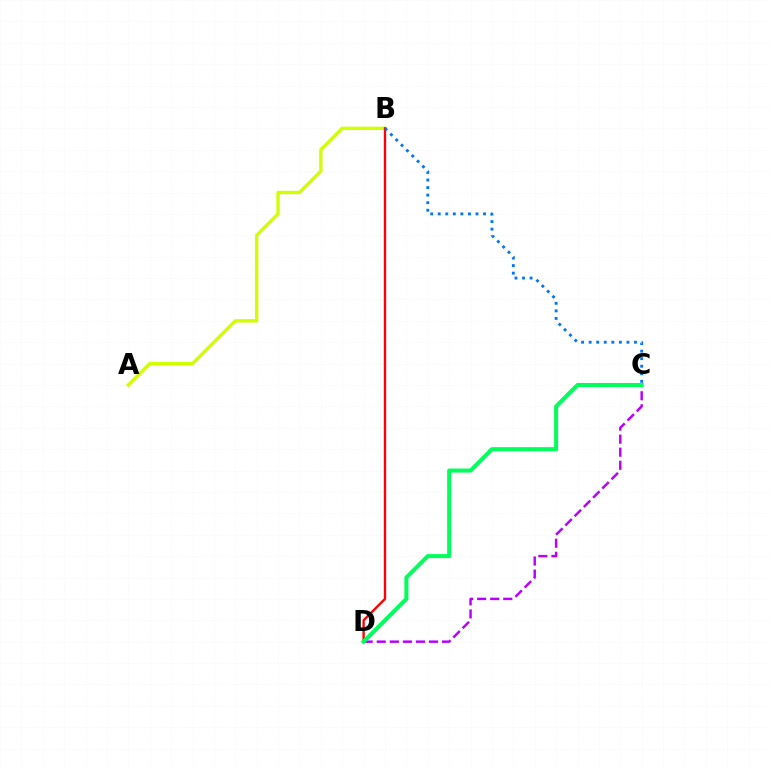{('A', 'B'): [{'color': '#d1ff00', 'line_style': 'solid', 'thickness': 2.43}], ('B', 'D'): [{'color': '#ff0000', 'line_style': 'solid', 'thickness': 1.69}], ('C', 'D'): [{'color': '#b900ff', 'line_style': 'dashed', 'thickness': 1.78}, {'color': '#00ff5c', 'line_style': 'solid', 'thickness': 2.9}], ('B', 'C'): [{'color': '#0074ff', 'line_style': 'dotted', 'thickness': 2.05}]}